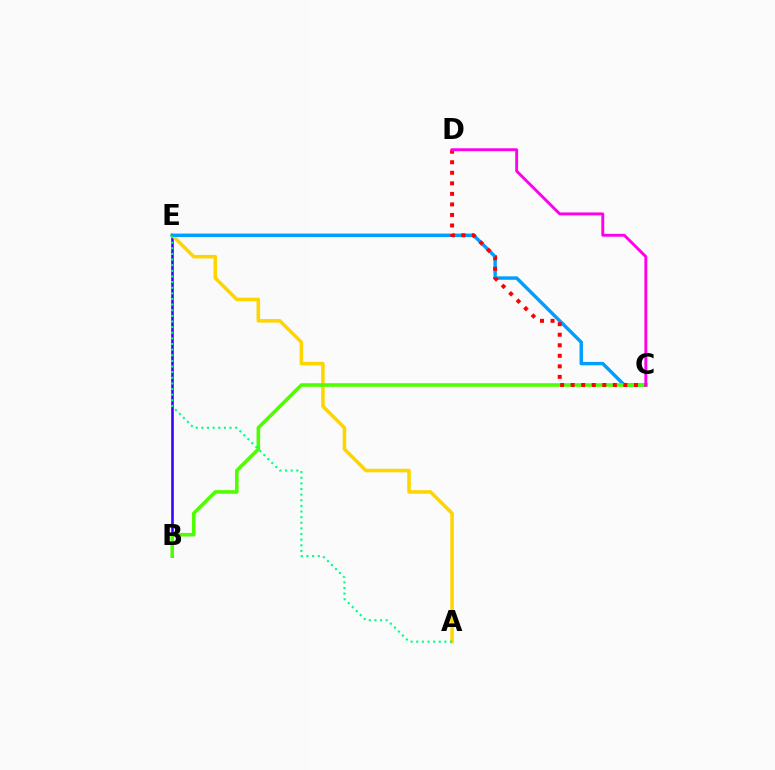{('B', 'E'): [{'color': '#3700ff', 'line_style': 'solid', 'thickness': 1.86}], ('A', 'E'): [{'color': '#ffd500', 'line_style': 'solid', 'thickness': 2.55}, {'color': '#00ff86', 'line_style': 'dotted', 'thickness': 1.53}], ('C', 'E'): [{'color': '#009eff', 'line_style': 'solid', 'thickness': 2.46}], ('B', 'C'): [{'color': '#4fff00', 'line_style': 'solid', 'thickness': 2.58}], ('C', 'D'): [{'color': '#ff0000', 'line_style': 'dotted', 'thickness': 2.86}, {'color': '#ff00ed', 'line_style': 'solid', 'thickness': 2.09}]}